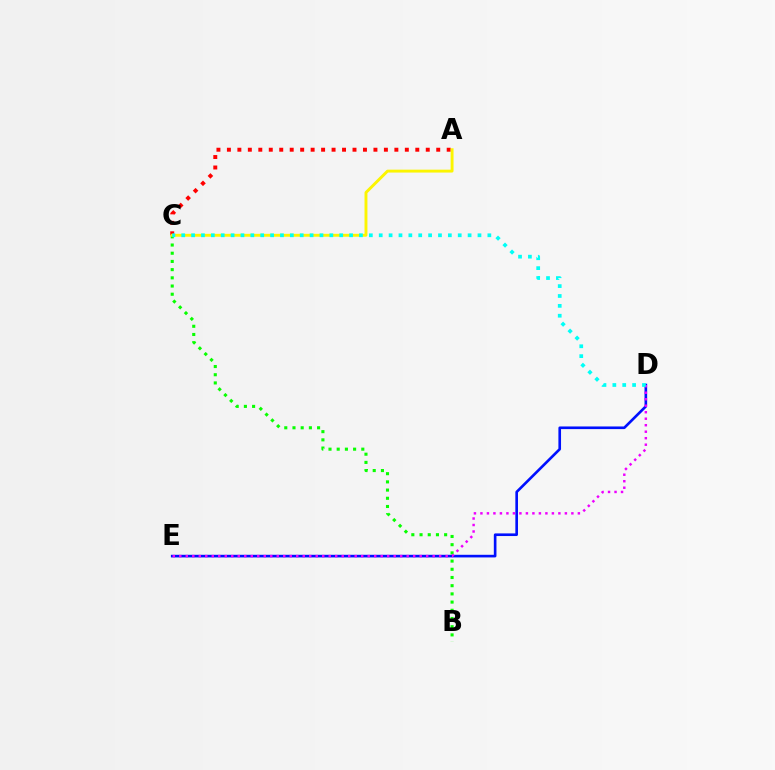{('D', 'E'): [{'color': '#0010ff', 'line_style': 'solid', 'thickness': 1.9}, {'color': '#ee00ff', 'line_style': 'dotted', 'thickness': 1.77}], ('A', 'C'): [{'color': '#ff0000', 'line_style': 'dotted', 'thickness': 2.84}, {'color': '#fcf500', 'line_style': 'solid', 'thickness': 2.09}], ('B', 'C'): [{'color': '#08ff00', 'line_style': 'dotted', 'thickness': 2.23}], ('C', 'D'): [{'color': '#00fff6', 'line_style': 'dotted', 'thickness': 2.68}]}